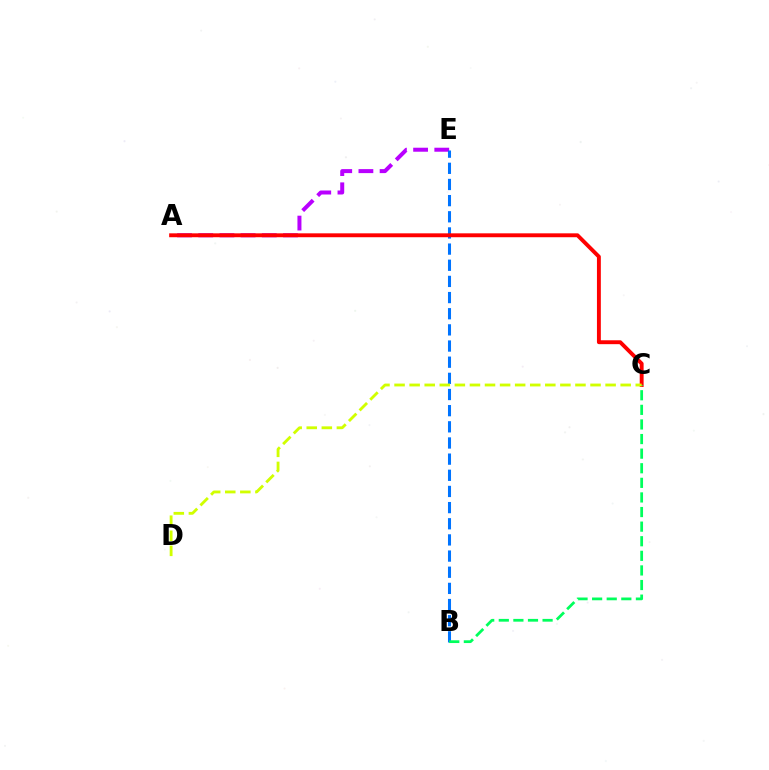{('A', 'E'): [{'color': '#b900ff', 'line_style': 'dashed', 'thickness': 2.88}], ('B', 'E'): [{'color': '#0074ff', 'line_style': 'dashed', 'thickness': 2.19}], ('A', 'C'): [{'color': '#ff0000', 'line_style': 'solid', 'thickness': 2.8}], ('B', 'C'): [{'color': '#00ff5c', 'line_style': 'dashed', 'thickness': 1.98}], ('C', 'D'): [{'color': '#d1ff00', 'line_style': 'dashed', 'thickness': 2.05}]}